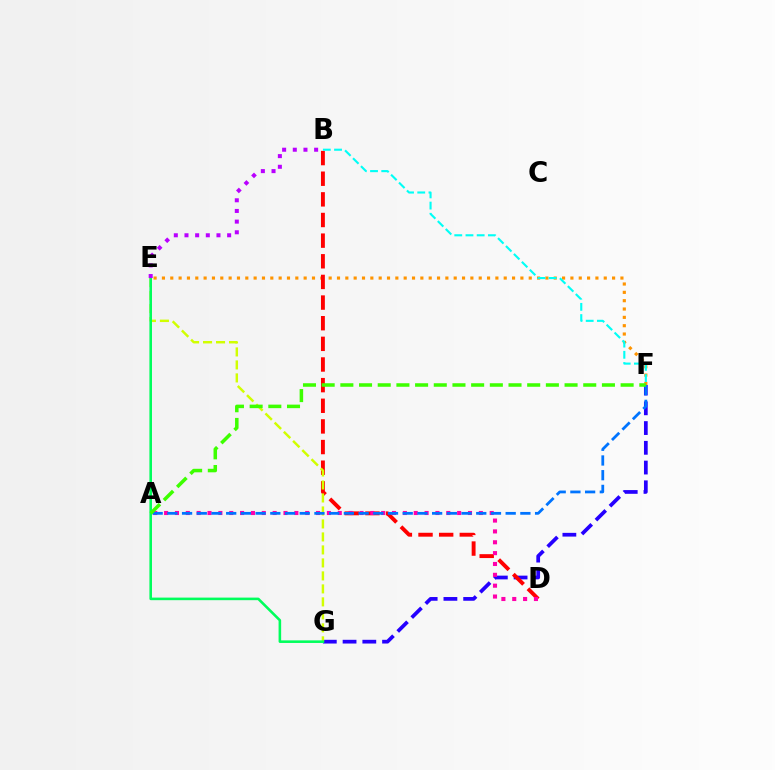{('F', 'G'): [{'color': '#2500ff', 'line_style': 'dashed', 'thickness': 2.68}], ('E', 'F'): [{'color': '#ff9400', 'line_style': 'dotted', 'thickness': 2.26}], ('B', 'D'): [{'color': '#ff0000', 'line_style': 'dashed', 'thickness': 2.8}], ('A', 'D'): [{'color': '#ff00ac', 'line_style': 'dotted', 'thickness': 2.95}], ('E', 'G'): [{'color': '#d1ff00', 'line_style': 'dashed', 'thickness': 1.76}, {'color': '#00ff5c', 'line_style': 'solid', 'thickness': 1.86}], ('B', 'F'): [{'color': '#00fff6', 'line_style': 'dashed', 'thickness': 1.52}], ('A', 'F'): [{'color': '#0074ff', 'line_style': 'dashed', 'thickness': 2.0}, {'color': '#3dff00', 'line_style': 'dashed', 'thickness': 2.54}], ('B', 'E'): [{'color': '#b900ff', 'line_style': 'dotted', 'thickness': 2.9}]}